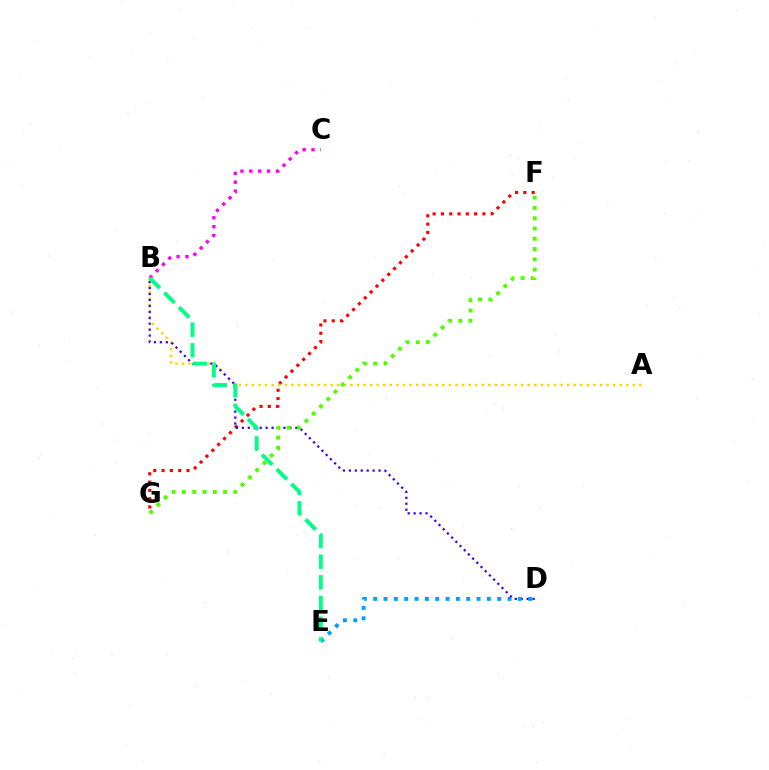{('F', 'G'): [{'color': '#ff0000', 'line_style': 'dotted', 'thickness': 2.25}, {'color': '#4fff00', 'line_style': 'dotted', 'thickness': 2.79}], ('A', 'B'): [{'color': '#ffd500', 'line_style': 'dotted', 'thickness': 1.78}], ('B', 'D'): [{'color': '#3700ff', 'line_style': 'dotted', 'thickness': 1.61}], ('D', 'E'): [{'color': '#009eff', 'line_style': 'dotted', 'thickness': 2.81}], ('B', 'C'): [{'color': '#ff00ed', 'line_style': 'dotted', 'thickness': 2.41}], ('B', 'E'): [{'color': '#00ff86', 'line_style': 'dashed', 'thickness': 2.81}]}